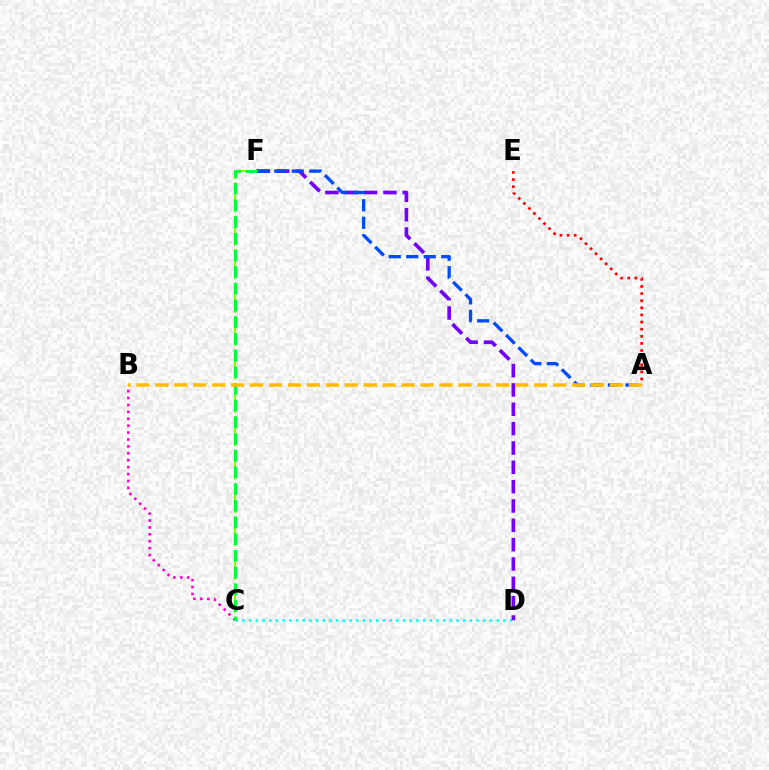{('C', 'D'): [{'color': '#00fff6', 'line_style': 'dotted', 'thickness': 1.82}], ('A', 'E'): [{'color': '#ff0000', 'line_style': 'dotted', 'thickness': 1.93}], ('D', 'F'): [{'color': '#7200ff', 'line_style': 'dashed', 'thickness': 2.63}], ('A', 'F'): [{'color': '#004bff', 'line_style': 'dashed', 'thickness': 2.38}], ('B', 'C'): [{'color': '#ff00cf', 'line_style': 'dotted', 'thickness': 1.88}], ('C', 'F'): [{'color': '#84ff00', 'line_style': 'dashed', 'thickness': 1.51}, {'color': '#00ff39', 'line_style': 'dashed', 'thickness': 2.27}], ('A', 'B'): [{'color': '#ffbd00', 'line_style': 'dashed', 'thickness': 2.57}]}